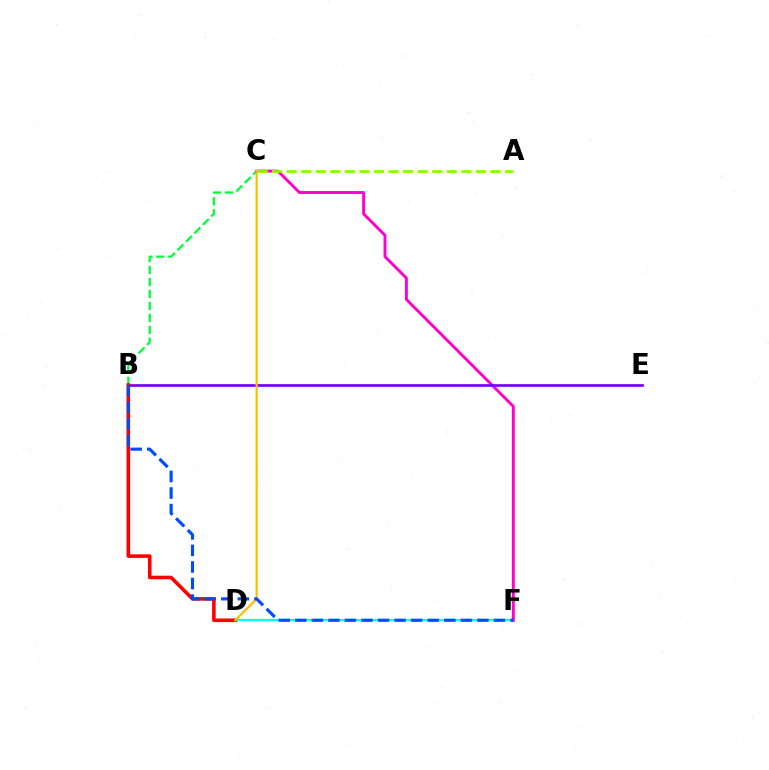{('D', 'F'): [{'color': '#00fff6', 'line_style': 'solid', 'thickness': 1.61}], ('B', 'C'): [{'color': '#00ff39', 'line_style': 'dashed', 'thickness': 1.63}], ('C', 'F'): [{'color': '#ff00cf', 'line_style': 'solid', 'thickness': 2.08}], ('A', 'C'): [{'color': '#84ff00', 'line_style': 'dashed', 'thickness': 1.98}], ('B', 'E'): [{'color': '#7200ff', 'line_style': 'solid', 'thickness': 1.93}], ('B', 'D'): [{'color': '#ff0000', 'line_style': 'solid', 'thickness': 2.58}], ('C', 'D'): [{'color': '#ffbd00', 'line_style': 'solid', 'thickness': 1.61}], ('B', 'F'): [{'color': '#004bff', 'line_style': 'dashed', 'thickness': 2.25}]}